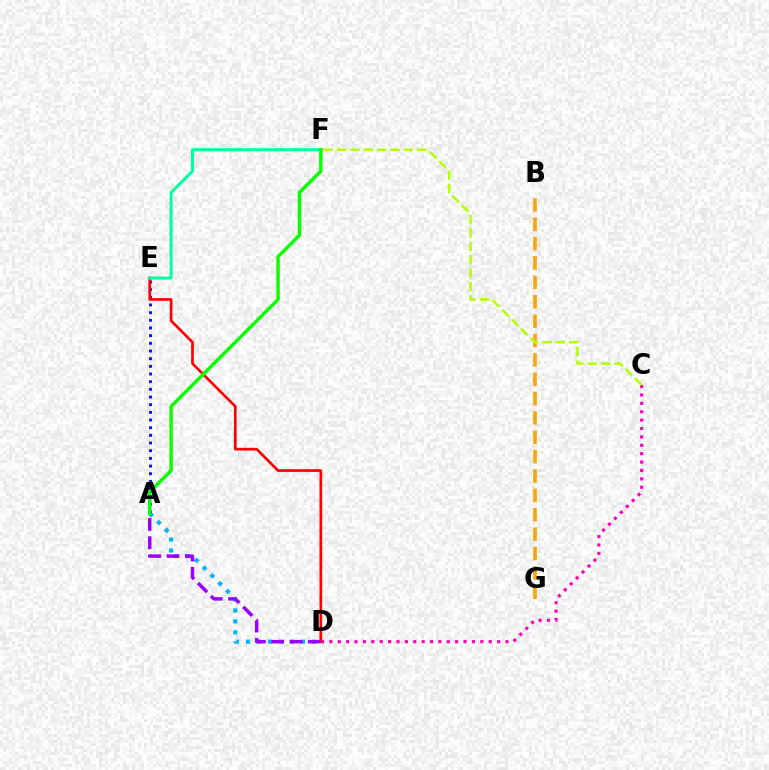{('A', 'D'): [{'color': '#00b5ff', 'line_style': 'dotted', 'thickness': 2.99}, {'color': '#9b00ff', 'line_style': 'dashed', 'thickness': 2.49}], ('B', 'G'): [{'color': '#ffa500', 'line_style': 'dashed', 'thickness': 2.63}], ('A', 'E'): [{'color': '#0010ff', 'line_style': 'dotted', 'thickness': 2.08}], ('C', 'D'): [{'color': '#ff00bd', 'line_style': 'dotted', 'thickness': 2.28}], ('D', 'E'): [{'color': '#ff0000', 'line_style': 'solid', 'thickness': 1.92}], ('C', 'F'): [{'color': '#b3ff00', 'line_style': 'dashed', 'thickness': 1.82}], ('E', 'F'): [{'color': '#00ff9d', 'line_style': 'solid', 'thickness': 2.17}], ('A', 'F'): [{'color': '#08ff00', 'line_style': 'solid', 'thickness': 2.46}]}